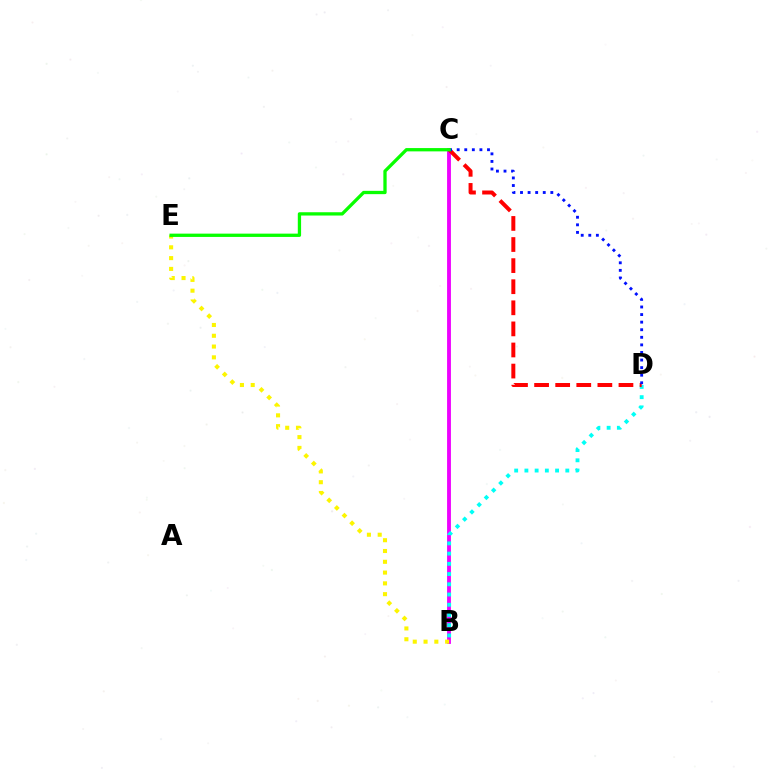{('B', 'C'): [{'color': '#ee00ff', 'line_style': 'solid', 'thickness': 2.77}], ('B', 'D'): [{'color': '#00fff6', 'line_style': 'dotted', 'thickness': 2.78}], ('B', 'E'): [{'color': '#fcf500', 'line_style': 'dotted', 'thickness': 2.93}], ('C', 'D'): [{'color': '#ff0000', 'line_style': 'dashed', 'thickness': 2.87}, {'color': '#0010ff', 'line_style': 'dotted', 'thickness': 2.06}], ('C', 'E'): [{'color': '#08ff00', 'line_style': 'solid', 'thickness': 2.37}]}